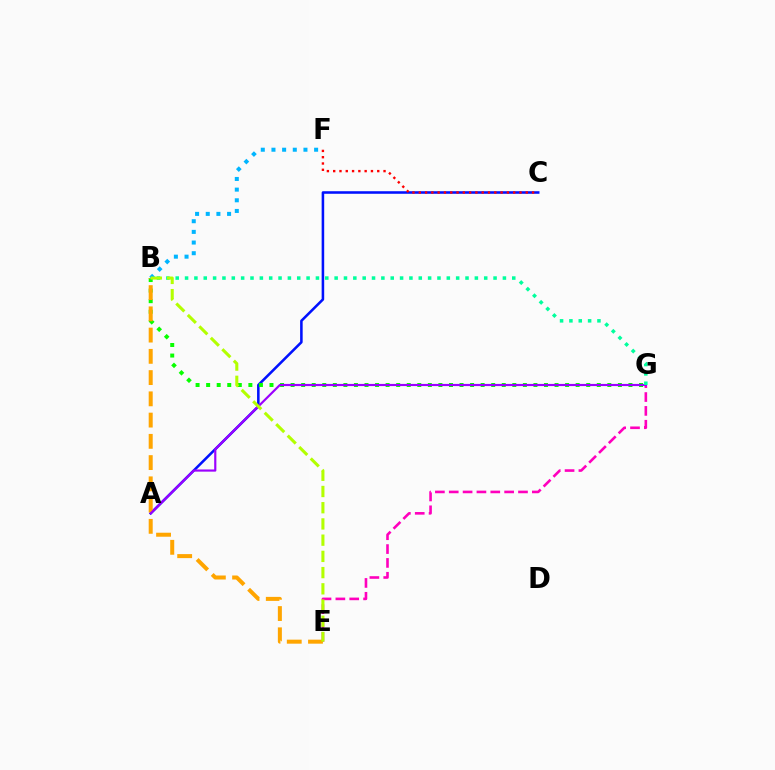{('E', 'G'): [{'color': '#ff00bd', 'line_style': 'dashed', 'thickness': 1.88}], ('A', 'C'): [{'color': '#0010ff', 'line_style': 'solid', 'thickness': 1.84}], ('B', 'G'): [{'color': '#08ff00', 'line_style': 'dotted', 'thickness': 2.87}, {'color': '#00ff9d', 'line_style': 'dotted', 'thickness': 2.54}], ('B', 'E'): [{'color': '#ffa500', 'line_style': 'dashed', 'thickness': 2.89}, {'color': '#b3ff00', 'line_style': 'dashed', 'thickness': 2.2}], ('B', 'F'): [{'color': '#00b5ff', 'line_style': 'dotted', 'thickness': 2.9}], ('C', 'F'): [{'color': '#ff0000', 'line_style': 'dotted', 'thickness': 1.71}], ('A', 'G'): [{'color': '#9b00ff', 'line_style': 'solid', 'thickness': 1.56}]}